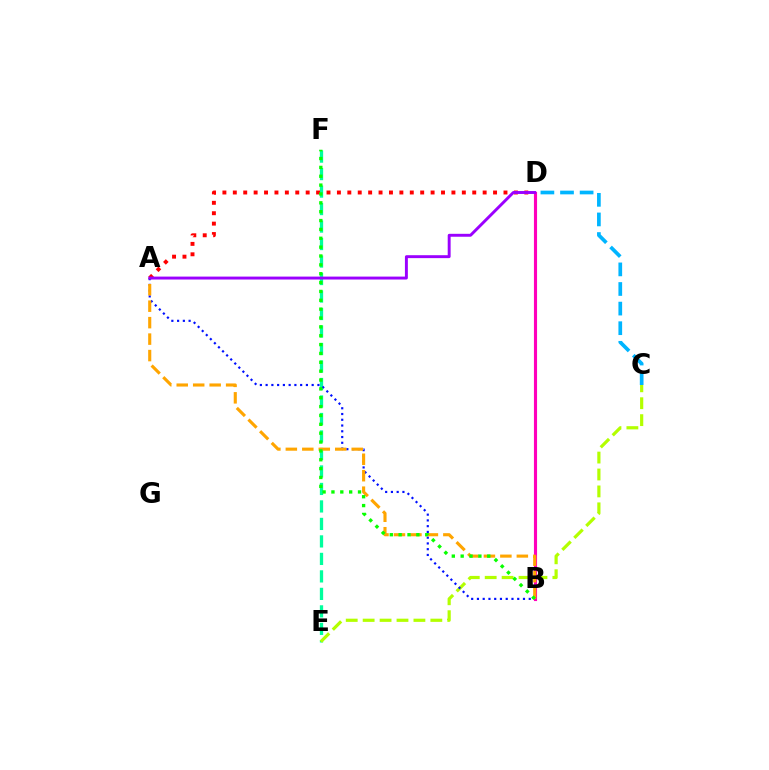{('E', 'F'): [{'color': '#00ff9d', 'line_style': 'dashed', 'thickness': 2.38}], ('A', 'D'): [{'color': '#ff0000', 'line_style': 'dotted', 'thickness': 2.83}, {'color': '#9b00ff', 'line_style': 'solid', 'thickness': 2.11}], ('C', 'E'): [{'color': '#b3ff00', 'line_style': 'dashed', 'thickness': 2.3}], ('C', 'D'): [{'color': '#00b5ff', 'line_style': 'dashed', 'thickness': 2.66}], ('A', 'B'): [{'color': '#0010ff', 'line_style': 'dotted', 'thickness': 1.56}, {'color': '#ffa500', 'line_style': 'dashed', 'thickness': 2.24}], ('B', 'D'): [{'color': '#ff00bd', 'line_style': 'solid', 'thickness': 2.25}], ('B', 'F'): [{'color': '#08ff00', 'line_style': 'dotted', 'thickness': 2.41}]}